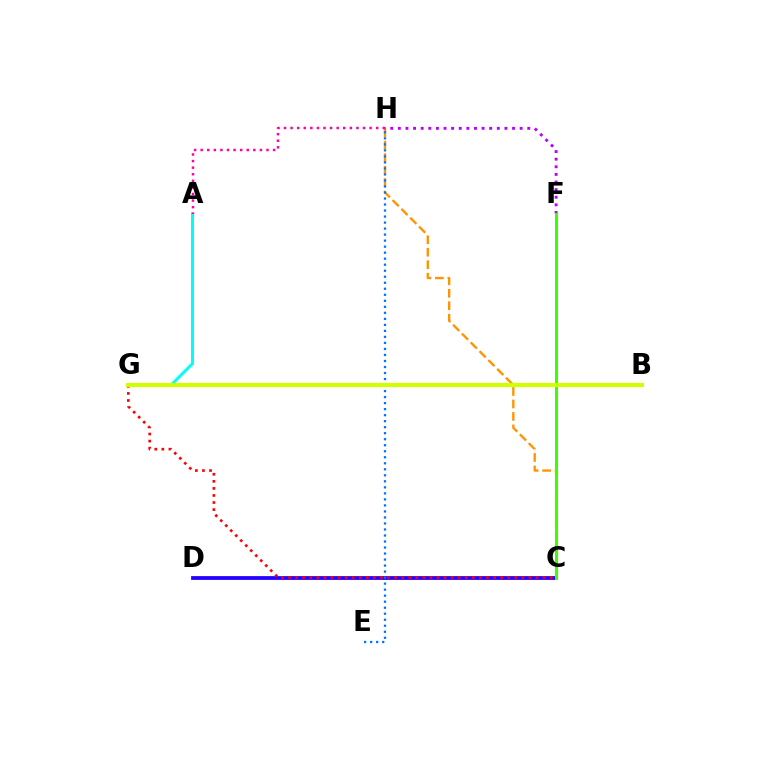{('C', 'H'): [{'color': '#ff9400', 'line_style': 'dashed', 'thickness': 1.7}], ('F', 'H'): [{'color': '#b900ff', 'line_style': 'dotted', 'thickness': 2.07}], ('C', 'D'): [{'color': '#2500ff', 'line_style': 'solid', 'thickness': 2.72}], ('A', 'G'): [{'color': '#00fff6', 'line_style': 'solid', 'thickness': 2.15}], ('A', 'H'): [{'color': '#ff00ac', 'line_style': 'dotted', 'thickness': 1.79}], ('E', 'H'): [{'color': '#0074ff', 'line_style': 'dotted', 'thickness': 1.63}], ('C', 'G'): [{'color': '#ff0000', 'line_style': 'dotted', 'thickness': 1.92}], ('C', 'F'): [{'color': '#00ff5c', 'line_style': 'solid', 'thickness': 1.92}, {'color': '#3dff00', 'line_style': 'solid', 'thickness': 2.19}], ('B', 'G'): [{'color': '#d1ff00', 'line_style': 'solid', 'thickness': 3.0}]}